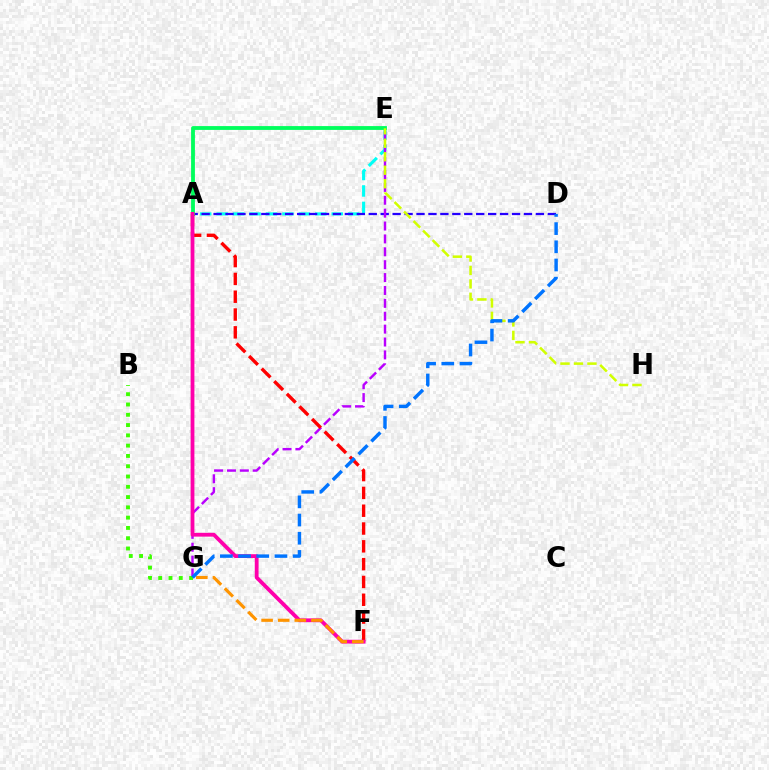{('A', 'E'): [{'color': '#00fff6', 'line_style': 'dashed', 'thickness': 2.23}, {'color': '#00ff5c', 'line_style': 'solid', 'thickness': 2.75}], ('A', 'D'): [{'color': '#2500ff', 'line_style': 'dashed', 'thickness': 1.62}], ('E', 'G'): [{'color': '#b900ff', 'line_style': 'dashed', 'thickness': 1.75}], ('A', 'F'): [{'color': '#ff0000', 'line_style': 'dashed', 'thickness': 2.42}, {'color': '#ff00ac', 'line_style': 'solid', 'thickness': 2.74}], ('E', 'H'): [{'color': '#d1ff00', 'line_style': 'dashed', 'thickness': 1.83}], ('B', 'G'): [{'color': '#3dff00', 'line_style': 'dotted', 'thickness': 2.79}], ('F', 'G'): [{'color': '#ff9400', 'line_style': 'dashed', 'thickness': 2.25}], ('D', 'G'): [{'color': '#0074ff', 'line_style': 'dashed', 'thickness': 2.47}]}